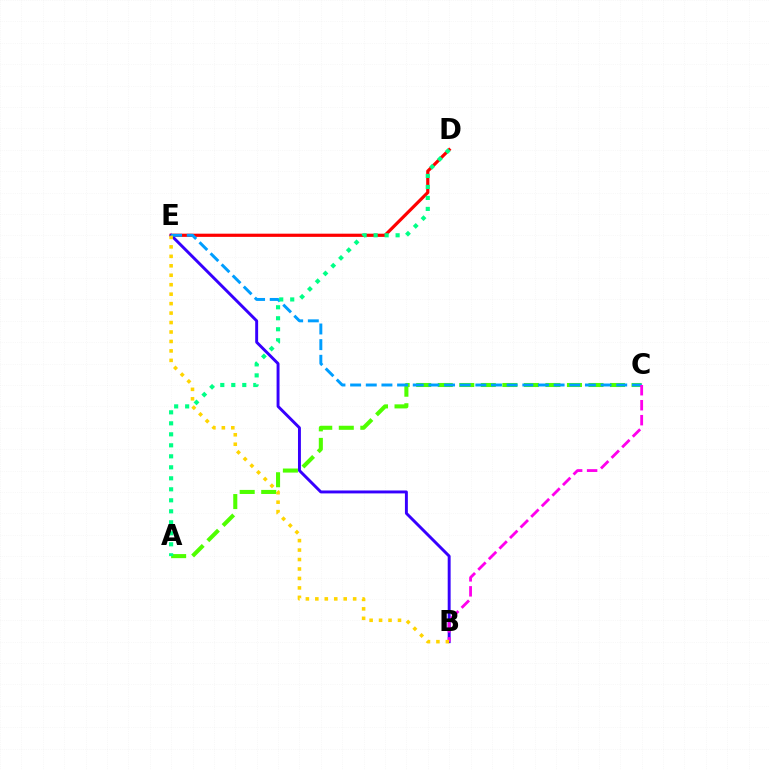{('D', 'E'): [{'color': '#ff0000', 'line_style': 'solid', 'thickness': 2.3}], ('B', 'E'): [{'color': '#3700ff', 'line_style': 'solid', 'thickness': 2.11}, {'color': '#ffd500', 'line_style': 'dotted', 'thickness': 2.57}], ('A', 'C'): [{'color': '#4fff00', 'line_style': 'dashed', 'thickness': 2.93}], ('C', 'E'): [{'color': '#009eff', 'line_style': 'dashed', 'thickness': 2.13}], ('B', 'C'): [{'color': '#ff00ed', 'line_style': 'dashed', 'thickness': 2.03}], ('A', 'D'): [{'color': '#00ff86', 'line_style': 'dotted', 'thickness': 2.99}]}